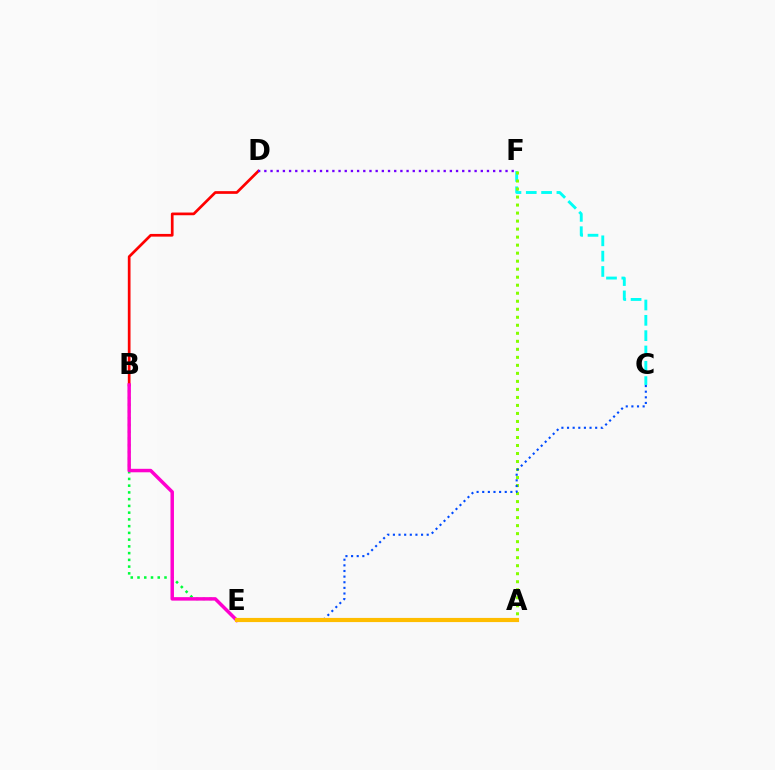{('C', 'F'): [{'color': '#00fff6', 'line_style': 'dashed', 'thickness': 2.08}], ('A', 'F'): [{'color': '#84ff00', 'line_style': 'dotted', 'thickness': 2.18}], ('B', 'E'): [{'color': '#00ff39', 'line_style': 'dotted', 'thickness': 1.83}, {'color': '#ff00cf', 'line_style': 'solid', 'thickness': 2.5}], ('C', 'E'): [{'color': '#004bff', 'line_style': 'dotted', 'thickness': 1.53}], ('B', 'D'): [{'color': '#ff0000', 'line_style': 'solid', 'thickness': 1.94}], ('D', 'F'): [{'color': '#7200ff', 'line_style': 'dotted', 'thickness': 1.68}], ('A', 'E'): [{'color': '#ffbd00', 'line_style': 'solid', 'thickness': 2.99}]}